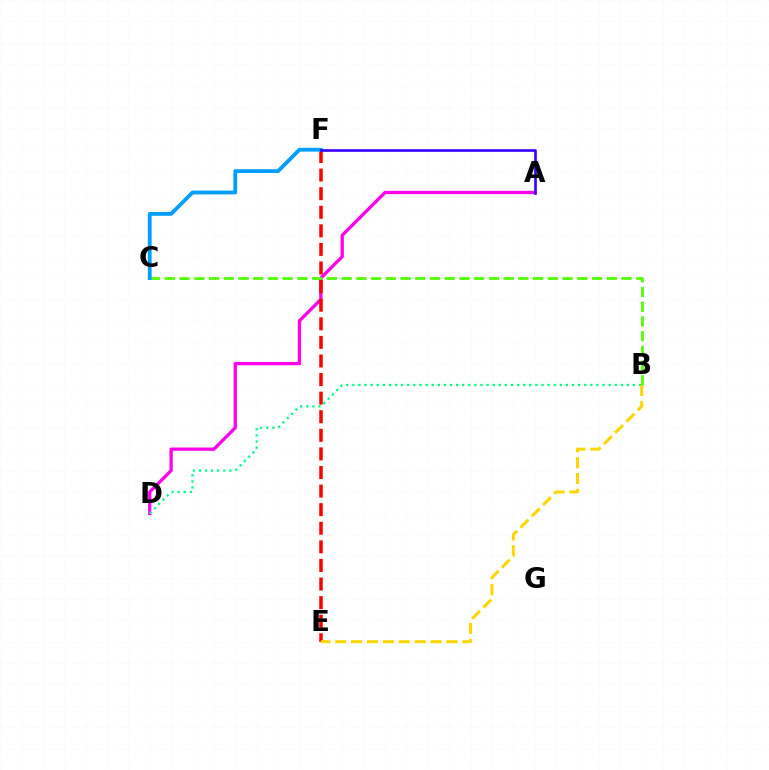{('A', 'D'): [{'color': '#ff00ed', 'line_style': 'solid', 'thickness': 2.36}], ('B', 'D'): [{'color': '#00ff86', 'line_style': 'dotted', 'thickness': 1.66}], ('E', 'F'): [{'color': '#ff0000', 'line_style': 'dashed', 'thickness': 2.53}], ('B', 'C'): [{'color': '#4fff00', 'line_style': 'dashed', 'thickness': 2.0}], ('B', 'E'): [{'color': '#ffd500', 'line_style': 'dashed', 'thickness': 2.16}], ('C', 'F'): [{'color': '#009eff', 'line_style': 'solid', 'thickness': 2.74}], ('A', 'F'): [{'color': '#3700ff', 'line_style': 'solid', 'thickness': 1.91}]}